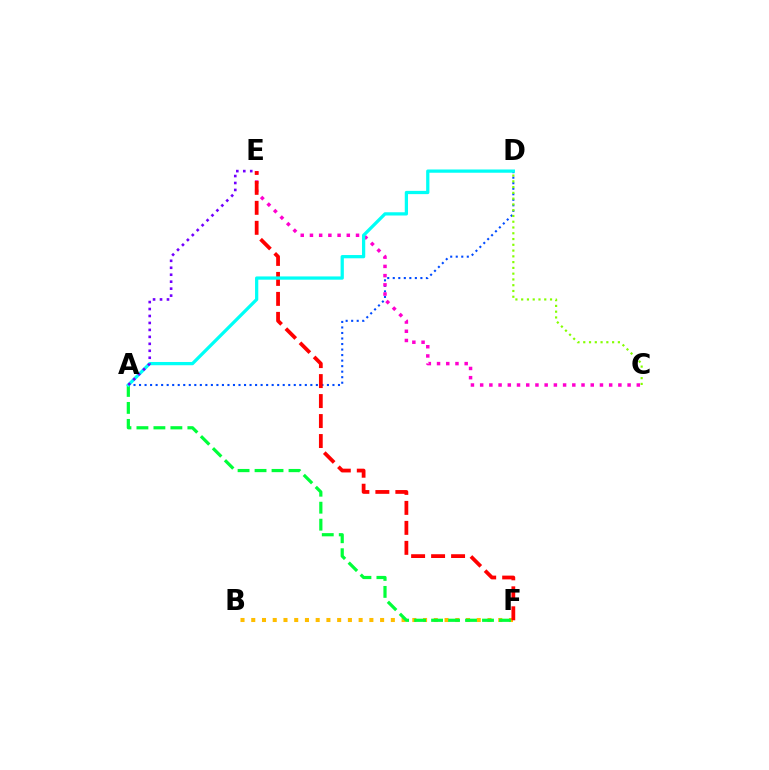{('A', 'D'): [{'color': '#004bff', 'line_style': 'dotted', 'thickness': 1.5}, {'color': '#00fff6', 'line_style': 'solid', 'thickness': 2.34}], ('B', 'F'): [{'color': '#ffbd00', 'line_style': 'dotted', 'thickness': 2.92}], ('C', 'D'): [{'color': '#84ff00', 'line_style': 'dotted', 'thickness': 1.57}], ('C', 'E'): [{'color': '#ff00cf', 'line_style': 'dotted', 'thickness': 2.5}], ('A', 'F'): [{'color': '#00ff39', 'line_style': 'dashed', 'thickness': 2.31}], ('E', 'F'): [{'color': '#ff0000', 'line_style': 'dashed', 'thickness': 2.71}], ('A', 'E'): [{'color': '#7200ff', 'line_style': 'dotted', 'thickness': 1.89}]}